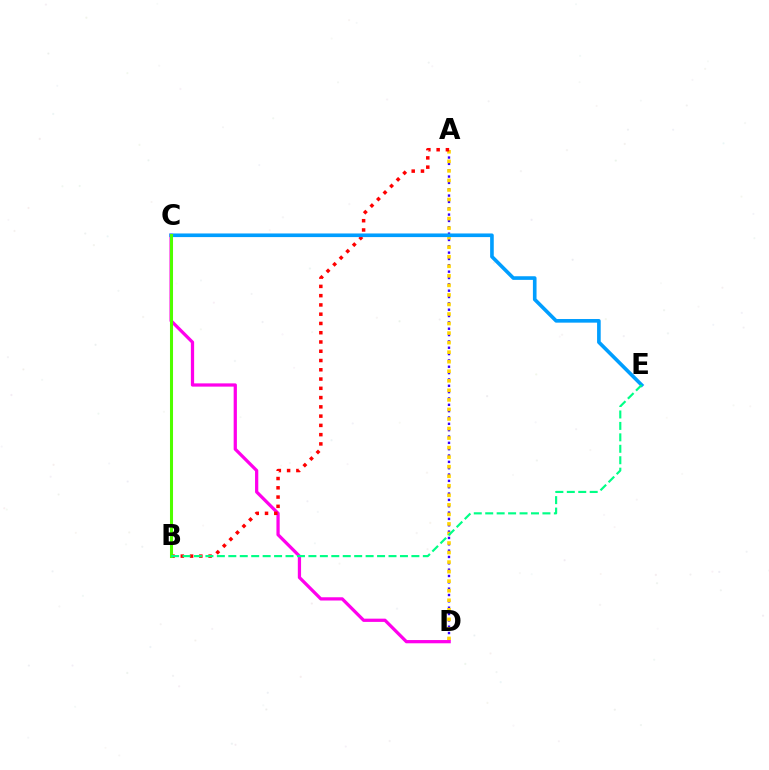{('A', 'D'): [{'color': '#3700ff', 'line_style': 'dotted', 'thickness': 1.72}, {'color': '#ffd500', 'line_style': 'dotted', 'thickness': 2.59}], ('C', 'D'): [{'color': '#ff00ed', 'line_style': 'solid', 'thickness': 2.34}], ('A', 'B'): [{'color': '#ff0000', 'line_style': 'dotted', 'thickness': 2.52}], ('C', 'E'): [{'color': '#009eff', 'line_style': 'solid', 'thickness': 2.61}], ('B', 'C'): [{'color': '#4fff00', 'line_style': 'solid', 'thickness': 2.2}], ('B', 'E'): [{'color': '#00ff86', 'line_style': 'dashed', 'thickness': 1.55}]}